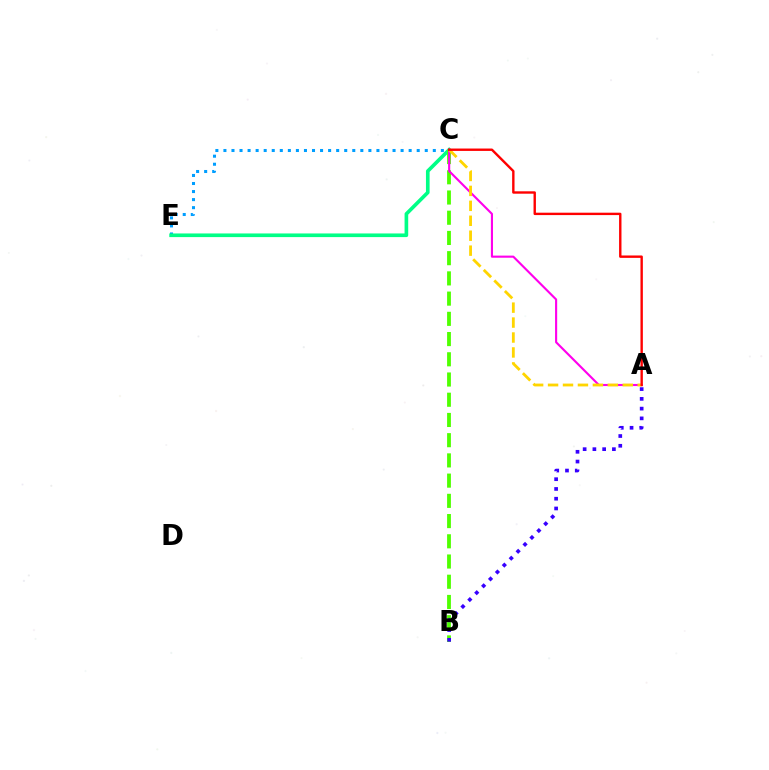{('C', 'E'): [{'color': '#009eff', 'line_style': 'dotted', 'thickness': 2.19}, {'color': '#00ff86', 'line_style': 'solid', 'thickness': 2.62}], ('B', 'C'): [{'color': '#4fff00', 'line_style': 'dashed', 'thickness': 2.75}], ('A', 'C'): [{'color': '#ff00ed', 'line_style': 'solid', 'thickness': 1.53}, {'color': '#ffd500', 'line_style': 'dashed', 'thickness': 2.03}, {'color': '#ff0000', 'line_style': 'solid', 'thickness': 1.72}], ('A', 'B'): [{'color': '#3700ff', 'line_style': 'dotted', 'thickness': 2.65}]}